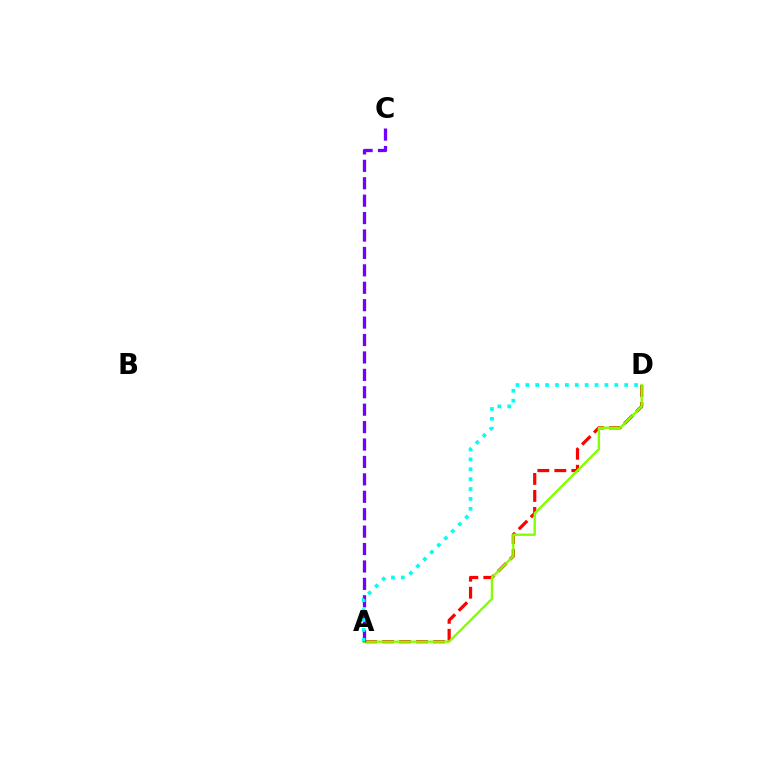{('A', 'D'): [{'color': '#ff0000', 'line_style': 'dashed', 'thickness': 2.31}, {'color': '#84ff00', 'line_style': 'solid', 'thickness': 1.72}, {'color': '#00fff6', 'line_style': 'dotted', 'thickness': 2.69}], ('A', 'C'): [{'color': '#7200ff', 'line_style': 'dashed', 'thickness': 2.37}]}